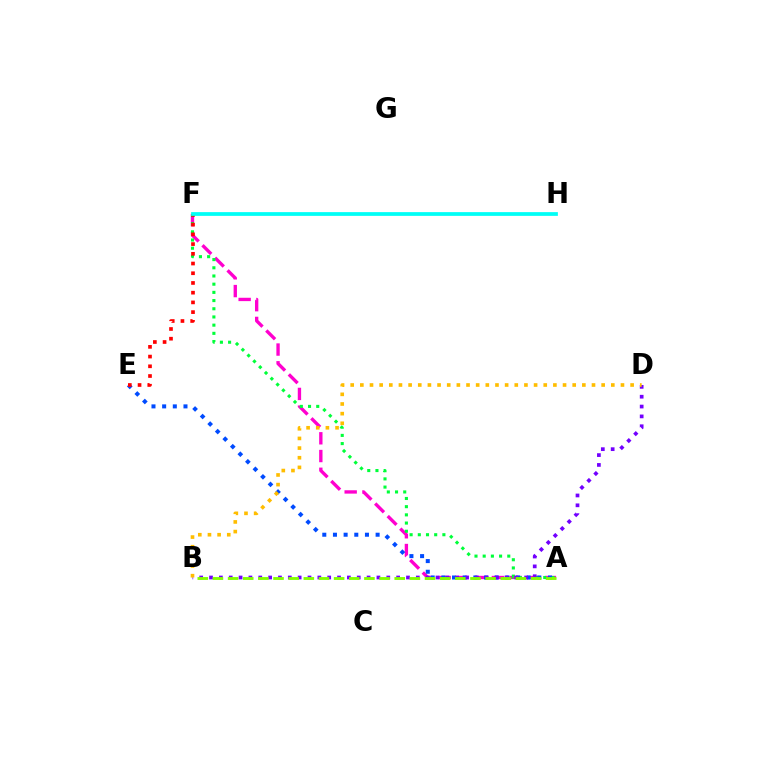{('A', 'F'): [{'color': '#ff00cf', 'line_style': 'dashed', 'thickness': 2.41}, {'color': '#00ff39', 'line_style': 'dotted', 'thickness': 2.23}], ('A', 'E'): [{'color': '#004bff', 'line_style': 'dotted', 'thickness': 2.9}], ('B', 'D'): [{'color': '#7200ff', 'line_style': 'dotted', 'thickness': 2.68}, {'color': '#ffbd00', 'line_style': 'dotted', 'thickness': 2.62}], ('A', 'B'): [{'color': '#84ff00', 'line_style': 'dashed', 'thickness': 2.06}], ('E', 'F'): [{'color': '#ff0000', 'line_style': 'dotted', 'thickness': 2.64}], ('F', 'H'): [{'color': '#00fff6', 'line_style': 'solid', 'thickness': 2.69}]}